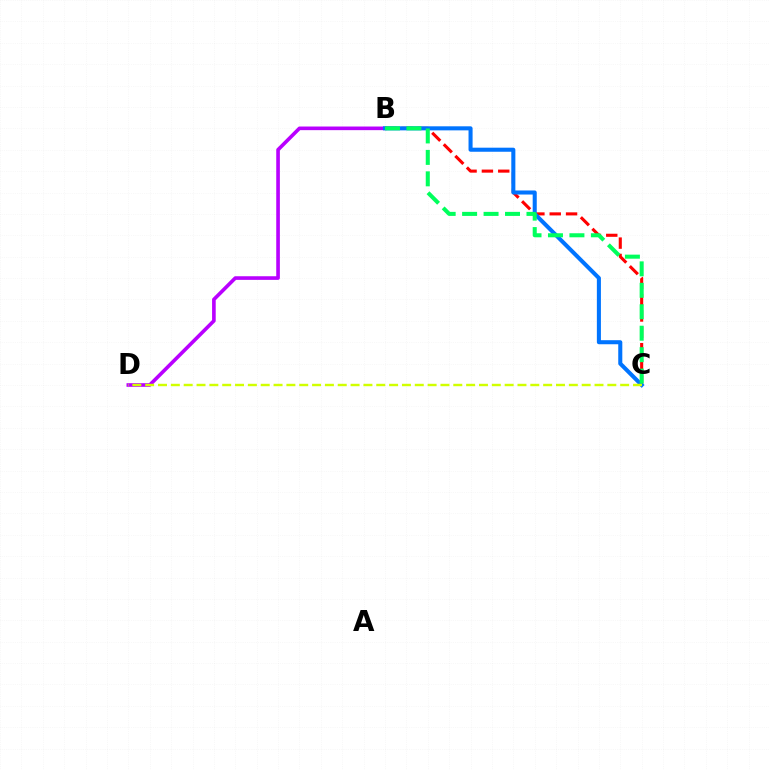{('B', 'D'): [{'color': '#b900ff', 'line_style': 'solid', 'thickness': 2.61}], ('B', 'C'): [{'color': '#ff0000', 'line_style': 'dashed', 'thickness': 2.22}, {'color': '#0074ff', 'line_style': 'solid', 'thickness': 2.92}, {'color': '#00ff5c', 'line_style': 'dashed', 'thickness': 2.91}], ('C', 'D'): [{'color': '#d1ff00', 'line_style': 'dashed', 'thickness': 1.74}]}